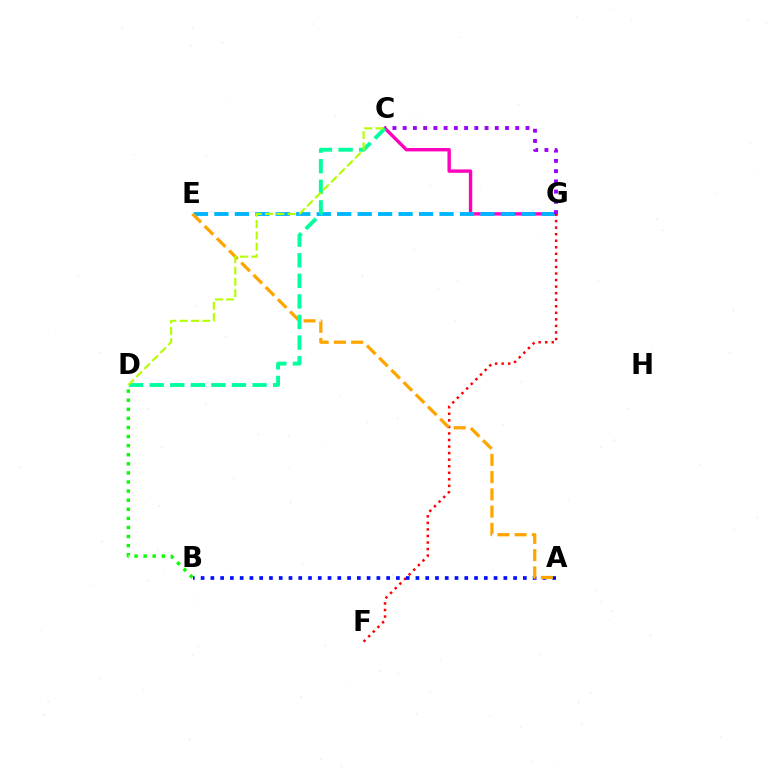{('C', 'G'): [{'color': '#ff00bd', 'line_style': 'solid', 'thickness': 2.44}, {'color': '#9b00ff', 'line_style': 'dotted', 'thickness': 2.78}], ('E', 'G'): [{'color': '#00b5ff', 'line_style': 'dashed', 'thickness': 2.78}], ('F', 'G'): [{'color': '#ff0000', 'line_style': 'dotted', 'thickness': 1.78}], ('A', 'B'): [{'color': '#0010ff', 'line_style': 'dotted', 'thickness': 2.65}], ('A', 'E'): [{'color': '#ffa500', 'line_style': 'dashed', 'thickness': 2.34}], ('B', 'D'): [{'color': '#08ff00', 'line_style': 'dotted', 'thickness': 2.47}], ('C', 'D'): [{'color': '#00ff9d', 'line_style': 'dashed', 'thickness': 2.8}, {'color': '#b3ff00', 'line_style': 'dashed', 'thickness': 1.54}]}